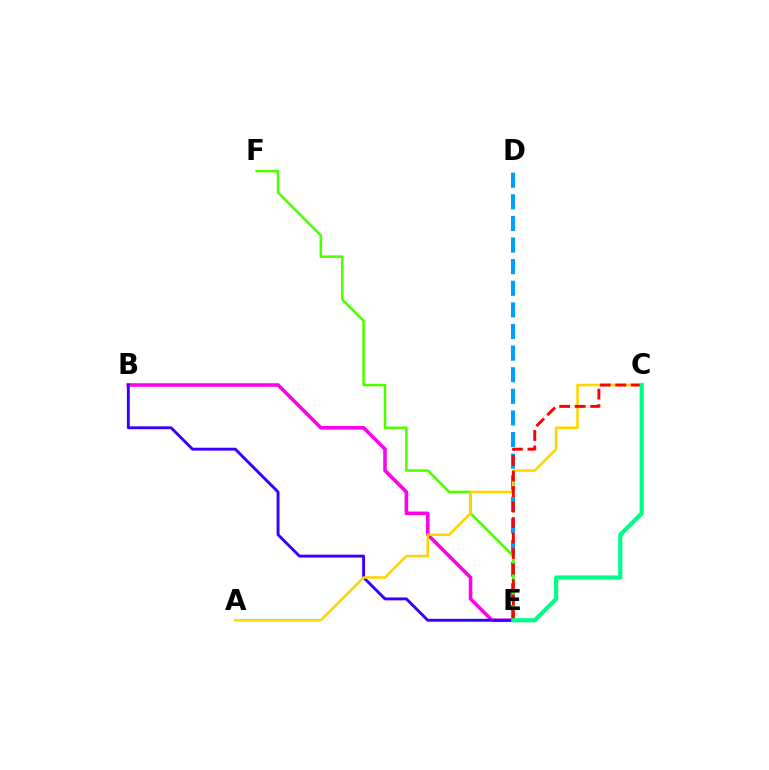{('B', 'E'): [{'color': '#ff00ed', 'line_style': 'solid', 'thickness': 2.56}, {'color': '#3700ff', 'line_style': 'solid', 'thickness': 2.09}], ('D', 'E'): [{'color': '#009eff', 'line_style': 'dashed', 'thickness': 2.94}], ('E', 'F'): [{'color': '#4fff00', 'line_style': 'solid', 'thickness': 1.85}], ('A', 'C'): [{'color': '#ffd500', 'line_style': 'solid', 'thickness': 1.84}], ('C', 'E'): [{'color': '#ff0000', 'line_style': 'dashed', 'thickness': 2.11}, {'color': '#00ff86', 'line_style': 'solid', 'thickness': 2.99}]}